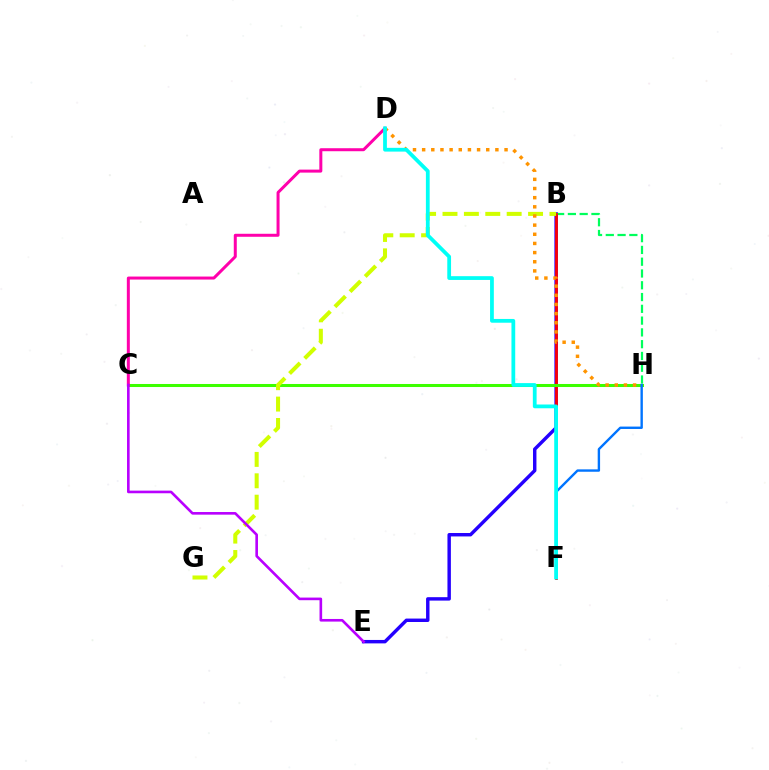{('B', 'E'): [{'color': '#2500ff', 'line_style': 'solid', 'thickness': 2.47}], ('B', 'H'): [{'color': '#00ff5c', 'line_style': 'dashed', 'thickness': 1.6}], ('B', 'F'): [{'color': '#ff0000', 'line_style': 'solid', 'thickness': 1.97}], ('C', 'H'): [{'color': '#3dff00', 'line_style': 'solid', 'thickness': 2.18}], ('C', 'D'): [{'color': '#ff00ac', 'line_style': 'solid', 'thickness': 2.16}], ('B', 'G'): [{'color': '#d1ff00', 'line_style': 'dashed', 'thickness': 2.91}], ('C', 'E'): [{'color': '#b900ff', 'line_style': 'solid', 'thickness': 1.89}], ('F', 'H'): [{'color': '#0074ff', 'line_style': 'solid', 'thickness': 1.72}], ('D', 'H'): [{'color': '#ff9400', 'line_style': 'dotted', 'thickness': 2.49}], ('D', 'F'): [{'color': '#00fff6', 'line_style': 'solid', 'thickness': 2.71}]}